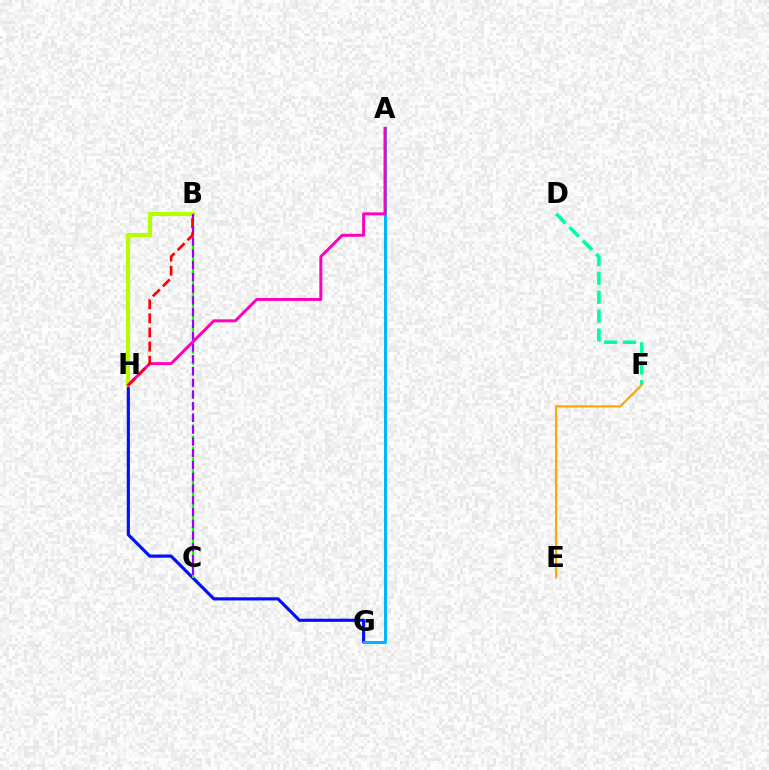{('G', 'H'): [{'color': '#0010ff', 'line_style': 'solid', 'thickness': 2.26}], ('D', 'F'): [{'color': '#00ff9d', 'line_style': 'dashed', 'thickness': 2.57}], ('E', 'F'): [{'color': '#ffa500', 'line_style': 'solid', 'thickness': 1.55}], ('B', 'C'): [{'color': '#08ff00', 'line_style': 'dashed', 'thickness': 1.52}, {'color': '#9b00ff', 'line_style': 'dashed', 'thickness': 1.6}], ('A', 'G'): [{'color': '#00b5ff', 'line_style': 'solid', 'thickness': 2.15}], ('B', 'H'): [{'color': '#b3ff00', 'line_style': 'solid', 'thickness': 2.95}, {'color': '#ff0000', 'line_style': 'dashed', 'thickness': 1.92}], ('A', 'H'): [{'color': '#ff00bd', 'line_style': 'solid', 'thickness': 2.13}]}